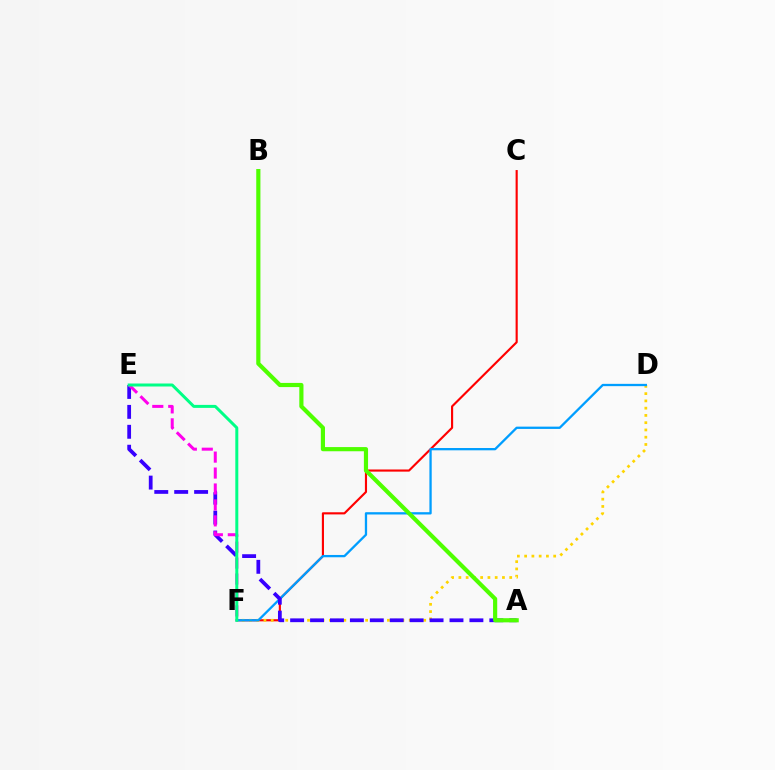{('C', 'F'): [{'color': '#ff0000', 'line_style': 'solid', 'thickness': 1.54}], ('D', 'F'): [{'color': '#ffd500', 'line_style': 'dotted', 'thickness': 1.97}, {'color': '#009eff', 'line_style': 'solid', 'thickness': 1.66}], ('A', 'E'): [{'color': '#3700ff', 'line_style': 'dashed', 'thickness': 2.71}], ('E', 'F'): [{'color': '#ff00ed', 'line_style': 'dashed', 'thickness': 2.17}, {'color': '#00ff86', 'line_style': 'solid', 'thickness': 2.15}], ('A', 'B'): [{'color': '#4fff00', 'line_style': 'solid', 'thickness': 3.0}]}